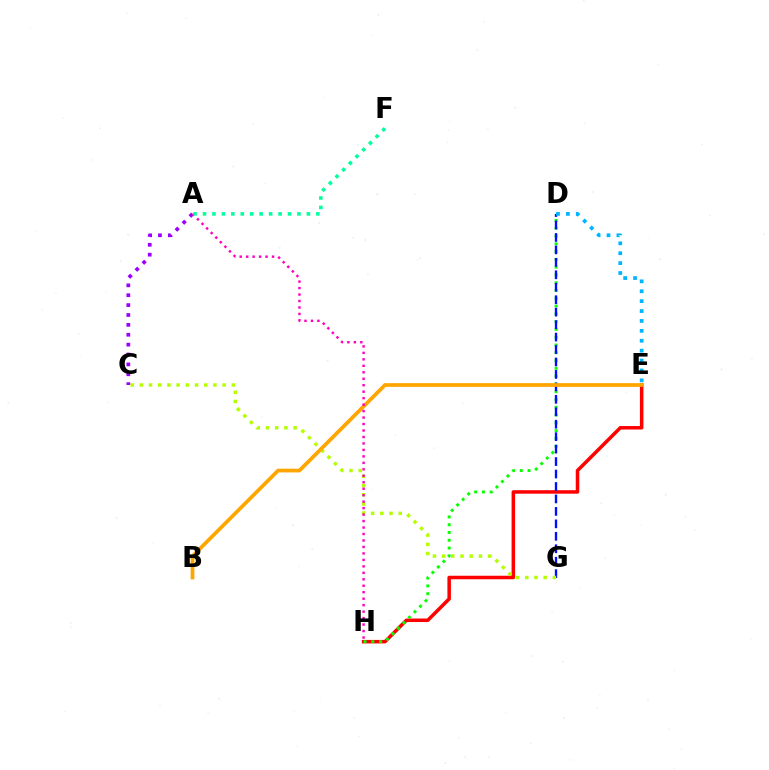{('E', 'H'): [{'color': '#ff0000', 'line_style': 'solid', 'thickness': 2.52}], ('D', 'H'): [{'color': '#08ff00', 'line_style': 'dotted', 'thickness': 2.11}], ('D', 'G'): [{'color': '#0010ff', 'line_style': 'dashed', 'thickness': 1.69}], ('C', 'G'): [{'color': '#b3ff00', 'line_style': 'dotted', 'thickness': 2.5}], ('D', 'E'): [{'color': '#00b5ff', 'line_style': 'dotted', 'thickness': 2.69}], ('B', 'E'): [{'color': '#ffa500', 'line_style': 'solid', 'thickness': 2.68}], ('A', 'C'): [{'color': '#9b00ff', 'line_style': 'dotted', 'thickness': 2.68}], ('A', 'H'): [{'color': '#ff00bd', 'line_style': 'dotted', 'thickness': 1.76}], ('A', 'F'): [{'color': '#00ff9d', 'line_style': 'dotted', 'thickness': 2.57}]}